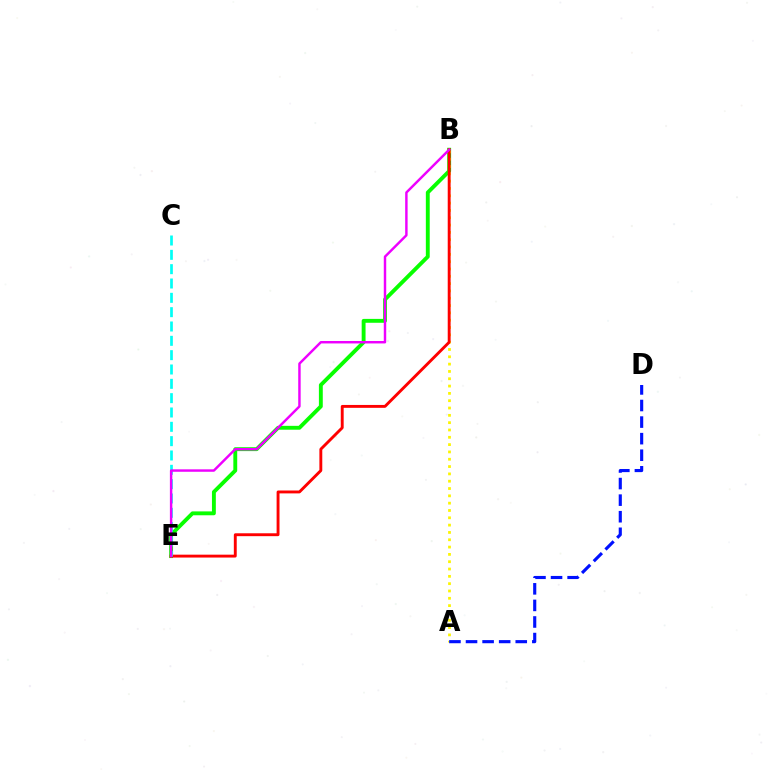{('B', 'E'): [{'color': '#08ff00', 'line_style': 'solid', 'thickness': 2.79}, {'color': '#ff0000', 'line_style': 'solid', 'thickness': 2.08}, {'color': '#ee00ff', 'line_style': 'solid', 'thickness': 1.76}], ('A', 'B'): [{'color': '#fcf500', 'line_style': 'dotted', 'thickness': 1.99}], ('C', 'E'): [{'color': '#00fff6', 'line_style': 'dashed', 'thickness': 1.95}], ('A', 'D'): [{'color': '#0010ff', 'line_style': 'dashed', 'thickness': 2.25}]}